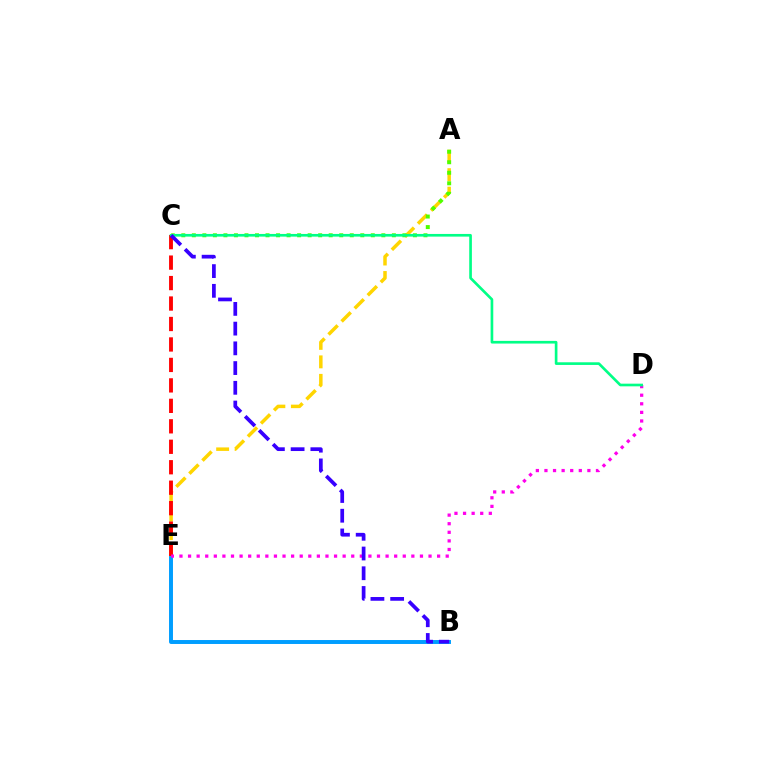{('B', 'E'): [{'color': '#009eff', 'line_style': 'solid', 'thickness': 2.84}], ('A', 'E'): [{'color': '#ffd500', 'line_style': 'dashed', 'thickness': 2.51}], ('C', 'E'): [{'color': '#ff0000', 'line_style': 'dashed', 'thickness': 2.78}], ('D', 'E'): [{'color': '#ff00ed', 'line_style': 'dotted', 'thickness': 2.33}], ('A', 'C'): [{'color': '#4fff00', 'line_style': 'dotted', 'thickness': 2.86}], ('C', 'D'): [{'color': '#00ff86', 'line_style': 'solid', 'thickness': 1.92}], ('B', 'C'): [{'color': '#3700ff', 'line_style': 'dashed', 'thickness': 2.68}]}